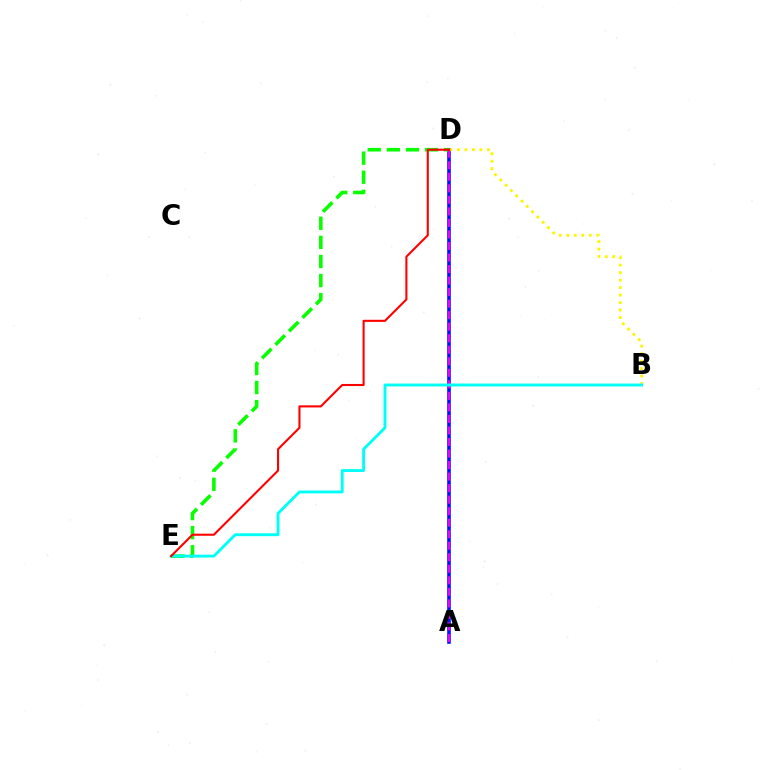{('A', 'D'): [{'color': '#0010ff', 'line_style': 'solid', 'thickness': 2.57}, {'color': '#ee00ff', 'line_style': 'dashed', 'thickness': 1.57}], ('D', 'E'): [{'color': '#08ff00', 'line_style': 'dashed', 'thickness': 2.59}, {'color': '#ff0000', 'line_style': 'solid', 'thickness': 1.5}], ('B', 'D'): [{'color': '#fcf500', 'line_style': 'dotted', 'thickness': 2.03}], ('B', 'E'): [{'color': '#00fff6', 'line_style': 'solid', 'thickness': 2.08}]}